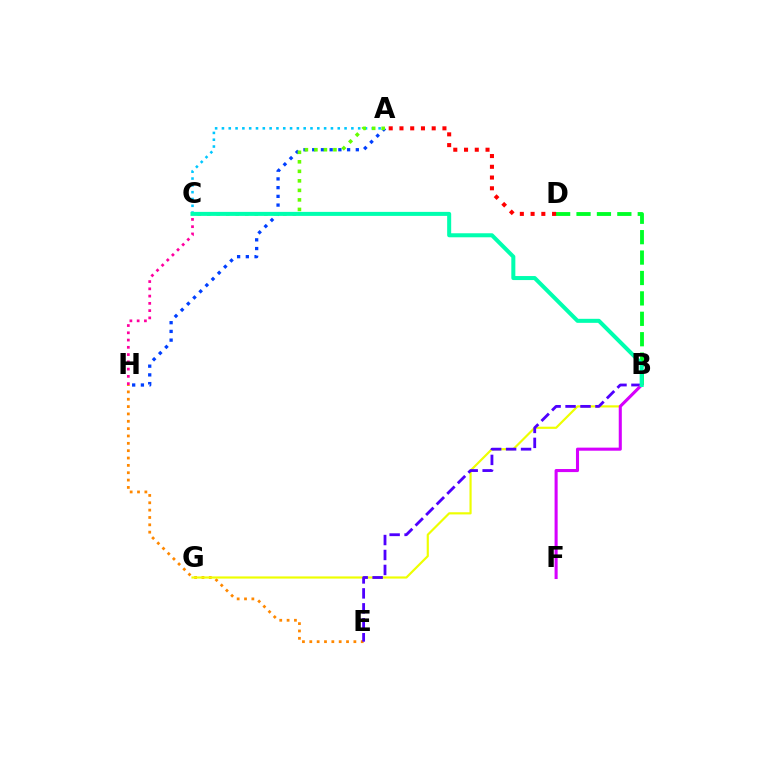{('B', 'D'): [{'color': '#00ff27', 'line_style': 'dashed', 'thickness': 2.77}], ('E', 'H'): [{'color': '#ff8800', 'line_style': 'dotted', 'thickness': 2.0}], ('B', 'G'): [{'color': '#eeff00', 'line_style': 'solid', 'thickness': 1.57}], ('A', 'C'): [{'color': '#00c7ff', 'line_style': 'dotted', 'thickness': 1.85}, {'color': '#66ff00', 'line_style': 'dotted', 'thickness': 2.59}], ('B', 'E'): [{'color': '#4f00ff', 'line_style': 'dashed', 'thickness': 2.03}], ('A', 'H'): [{'color': '#003fff', 'line_style': 'dotted', 'thickness': 2.37}], ('A', 'D'): [{'color': '#ff0000', 'line_style': 'dotted', 'thickness': 2.92}], ('C', 'H'): [{'color': '#ff00a0', 'line_style': 'dotted', 'thickness': 1.97}], ('B', 'F'): [{'color': '#d600ff', 'line_style': 'solid', 'thickness': 2.21}], ('B', 'C'): [{'color': '#00ffaf', 'line_style': 'solid', 'thickness': 2.9}]}